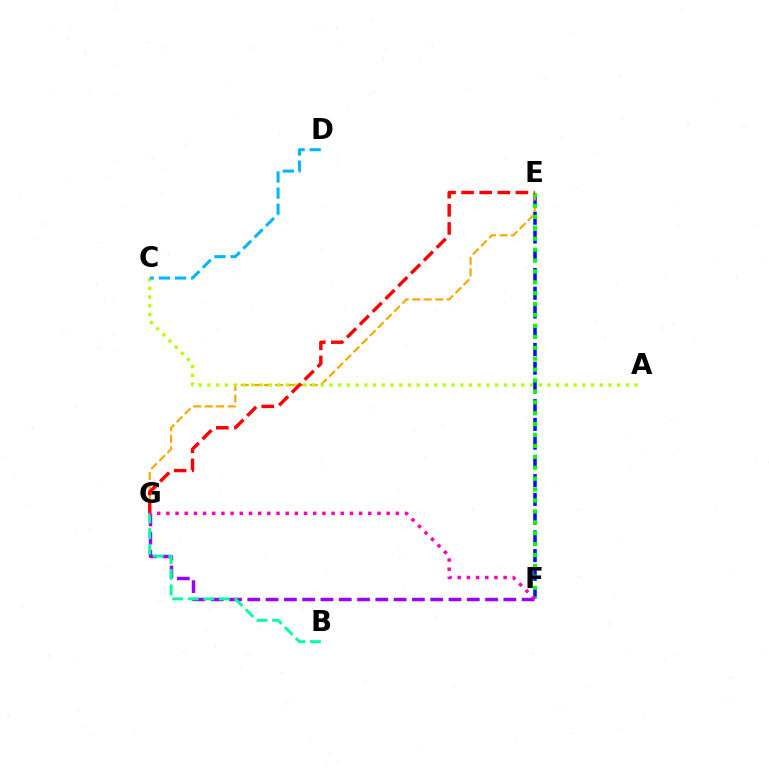{('E', 'F'): [{'color': '#0010ff', 'line_style': 'dashed', 'thickness': 2.55}, {'color': '#08ff00', 'line_style': 'dotted', 'thickness': 2.96}], ('E', 'G'): [{'color': '#ffa500', 'line_style': 'dashed', 'thickness': 1.56}, {'color': '#ff0000', 'line_style': 'dashed', 'thickness': 2.46}], ('A', 'C'): [{'color': '#b3ff00', 'line_style': 'dotted', 'thickness': 2.37}], ('F', 'G'): [{'color': '#9b00ff', 'line_style': 'dashed', 'thickness': 2.48}, {'color': '#ff00bd', 'line_style': 'dotted', 'thickness': 2.49}], ('B', 'G'): [{'color': '#00ff9d', 'line_style': 'dashed', 'thickness': 2.11}], ('C', 'D'): [{'color': '#00b5ff', 'line_style': 'dashed', 'thickness': 2.19}]}